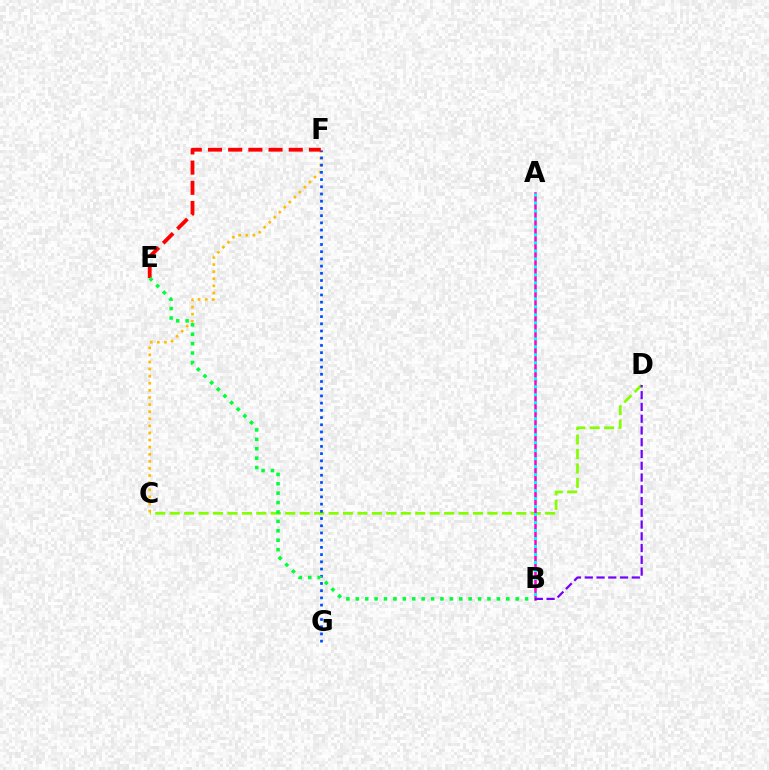{('C', 'D'): [{'color': '#84ff00', 'line_style': 'dashed', 'thickness': 1.96}], ('C', 'F'): [{'color': '#ffbd00', 'line_style': 'dotted', 'thickness': 1.93}], ('F', 'G'): [{'color': '#004bff', 'line_style': 'dotted', 'thickness': 1.96}], ('A', 'B'): [{'color': '#ff00cf', 'line_style': 'solid', 'thickness': 1.83}, {'color': '#00fff6', 'line_style': 'dotted', 'thickness': 2.17}], ('B', 'D'): [{'color': '#7200ff', 'line_style': 'dashed', 'thickness': 1.6}], ('E', 'F'): [{'color': '#ff0000', 'line_style': 'dashed', 'thickness': 2.74}], ('B', 'E'): [{'color': '#00ff39', 'line_style': 'dotted', 'thickness': 2.56}]}